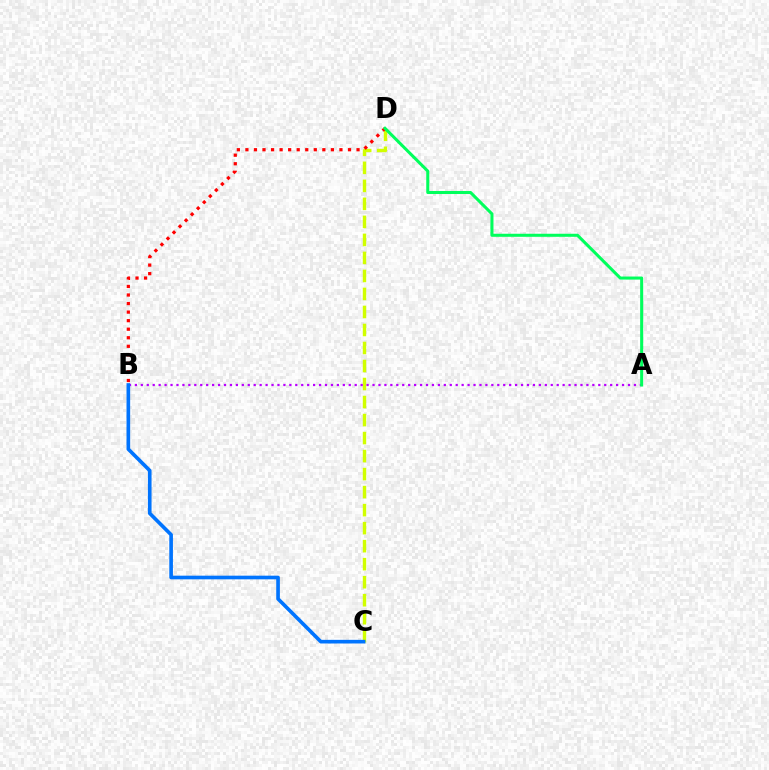{('C', 'D'): [{'color': '#d1ff00', 'line_style': 'dashed', 'thickness': 2.45}], ('A', 'B'): [{'color': '#b900ff', 'line_style': 'dotted', 'thickness': 1.61}], ('B', 'C'): [{'color': '#0074ff', 'line_style': 'solid', 'thickness': 2.63}], ('B', 'D'): [{'color': '#ff0000', 'line_style': 'dotted', 'thickness': 2.32}], ('A', 'D'): [{'color': '#00ff5c', 'line_style': 'solid', 'thickness': 2.19}]}